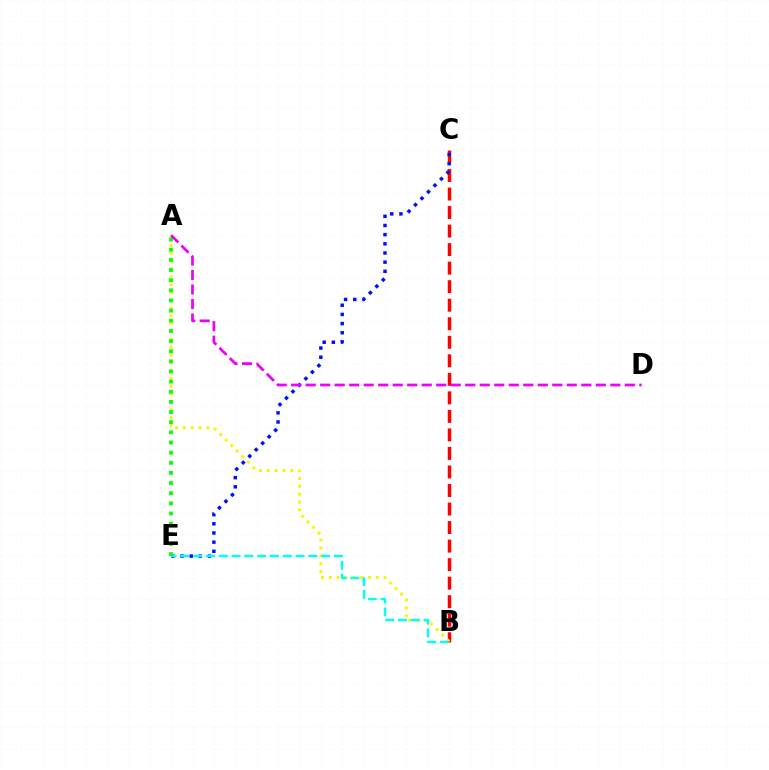{('B', 'C'): [{'color': '#ff0000', 'line_style': 'dashed', 'thickness': 2.52}], ('A', 'B'): [{'color': '#fcf500', 'line_style': 'dotted', 'thickness': 2.13}], ('C', 'E'): [{'color': '#0010ff', 'line_style': 'dotted', 'thickness': 2.49}], ('B', 'E'): [{'color': '#00fff6', 'line_style': 'dashed', 'thickness': 1.74}], ('A', 'E'): [{'color': '#08ff00', 'line_style': 'dotted', 'thickness': 2.76}], ('A', 'D'): [{'color': '#ee00ff', 'line_style': 'dashed', 'thickness': 1.97}]}